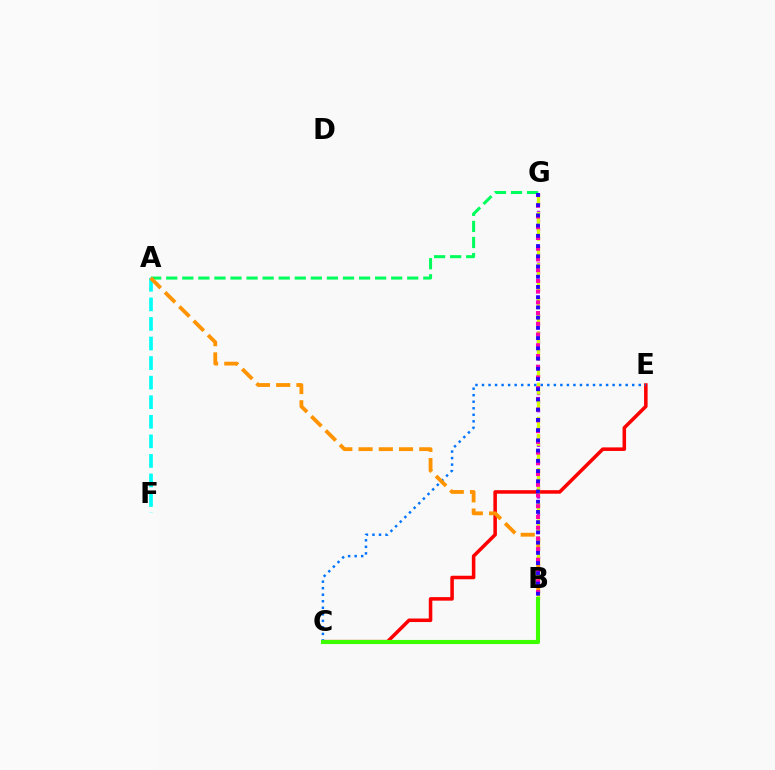{('C', 'E'): [{'color': '#ff0000', 'line_style': 'solid', 'thickness': 2.55}, {'color': '#0074ff', 'line_style': 'dotted', 'thickness': 1.77}], ('A', 'G'): [{'color': '#00ff5c', 'line_style': 'dashed', 'thickness': 2.18}], ('B', 'G'): [{'color': '#b900ff', 'line_style': 'dotted', 'thickness': 2.34}, {'color': '#d1ff00', 'line_style': 'dashed', 'thickness': 2.32}, {'color': '#ff00ac', 'line_style': 'dotted', 'thickness': 2.92}, {'color': '#2500ff', 'line_style': 'dotted', 'thickness': 2.78}], ('A', 'F'): [{'color': '#00fff6', 'line_style': 'dashed', 'thickness': 2.66}], ('A', 'B'): [{'color': '#ff9400', 'line_style': 'dashed', 'thickness': 2.75}], ('B', 'C'): [{'color': '#3dff00', 'line_style': 'solid', 'thickness': 2.97}]}